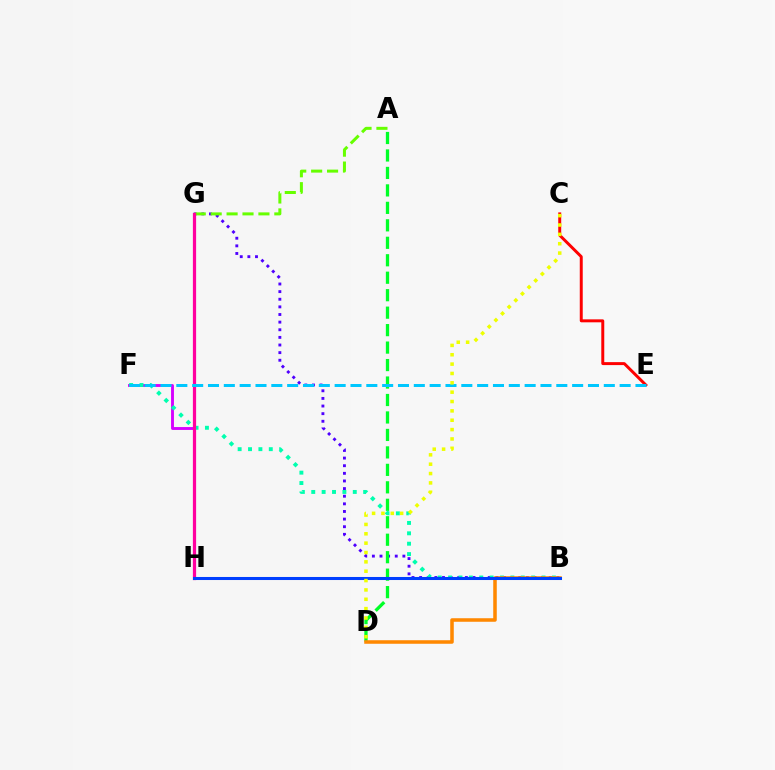{('F', 'H'): [{'color': '#d600ff', 'line_style': 'solid', 'thickness': 2.08}], ('B', 'G'): [{'color': '#4f00ff', 'line_style': 'dotted', 'thickness': 2.07}], ('A', 'D'): [{'color': '#00ff27', 'line_style': 'dashed', 'thickness': 2.37}], ('C', 'E'): [{'color': '#ff0000', 'line_style': 'solid', 'thickness': 2.13}], ('B', 'F'): [{'color': '#00ffaf', 'line_style': 'dotted', 'thickness': 2.82}], ('B', 'D'): [{'color': '#ff8800', 'line_style': 'solid', 'thickness': 2.54}], ('A', 'G'): [{'color': '#66ff00', 'line_style': 'dashed', 'thickness': 2.16}], ('G', 'H'): [{'color': '#ff00a0', 'line_style': 'solid', 'thickness': 2.32}], ('E', 'F'): [{'color': '#00c7ff', 'line_style': 'dashed', 'thickness': 2.15}], ('B', 'H'): [{'color': '#003fff', 'line_style': 'solid', 'thickness': 2.19}], ('C', 'D'): [{'color': '#eeff00', 'line_style': 'dotted', 'thickness': 2.54}]}